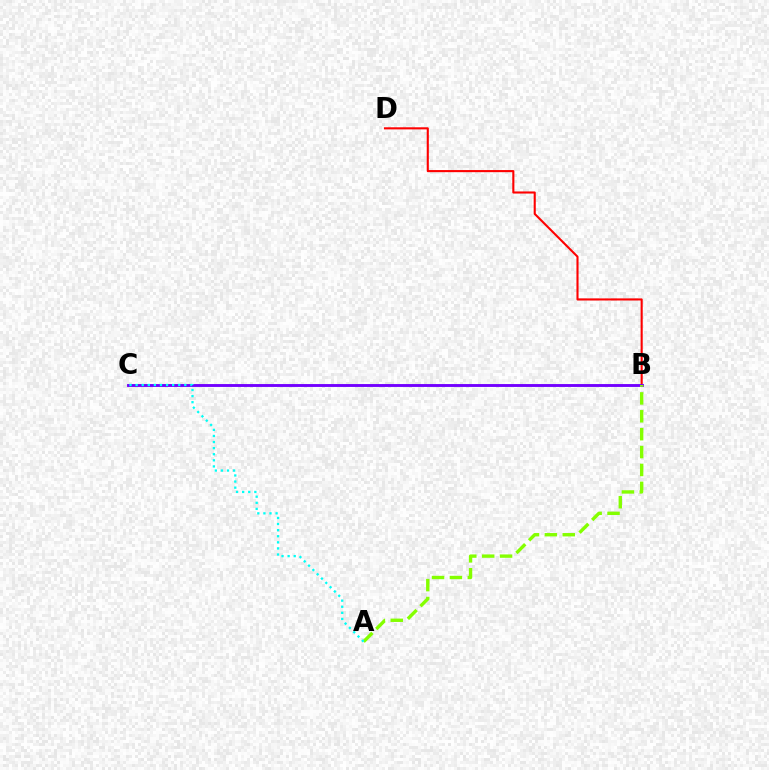{('B', 'D'): [{'color': '#ff0000', 'line_style': 'solid', 'thickness': 1.51}], ('B', 'C'): [{'color': '#7200ff', 'line_style': 'solid', 'thickness': 2.08}], ('A', 'B'): [{'color': '#84ff00', 'line_style': 'dashed', 'thickness': 2.43}], ('A', 'C'): [{'color': '#00fff6', 'line_style': 'dotted', 'thickness': 1.65}]}